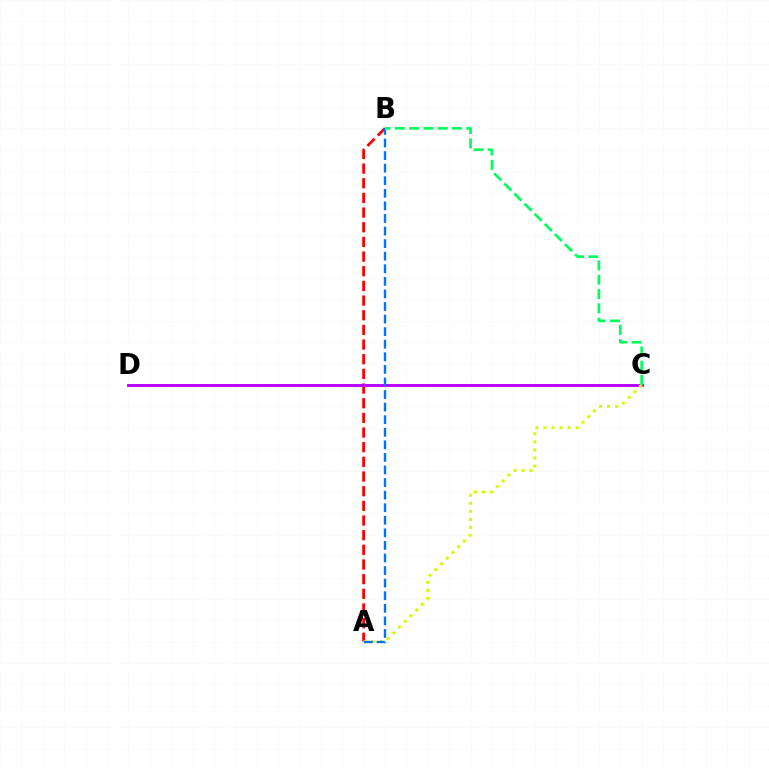{('A', 'B'): [{'color': '#ff0000', 'line_style': 'dashed', 'thickness': 1.99}, {'color': '#0074ff', 'line_style': 'dashed', 'thickness': 1.71}], ('C', 'D'): [{'color': '#b900ff', 'line_style': 'solid', 'thickness': 2.09}], ('A', 'C'): [{'color': '#d1ff00', 'line_style': 'dotted', 'thickness': 2.19}], ('B', 'C'): [{'color': '#00ff5c', 'line_style': 'dashed', 'thickness': 1.94}]}